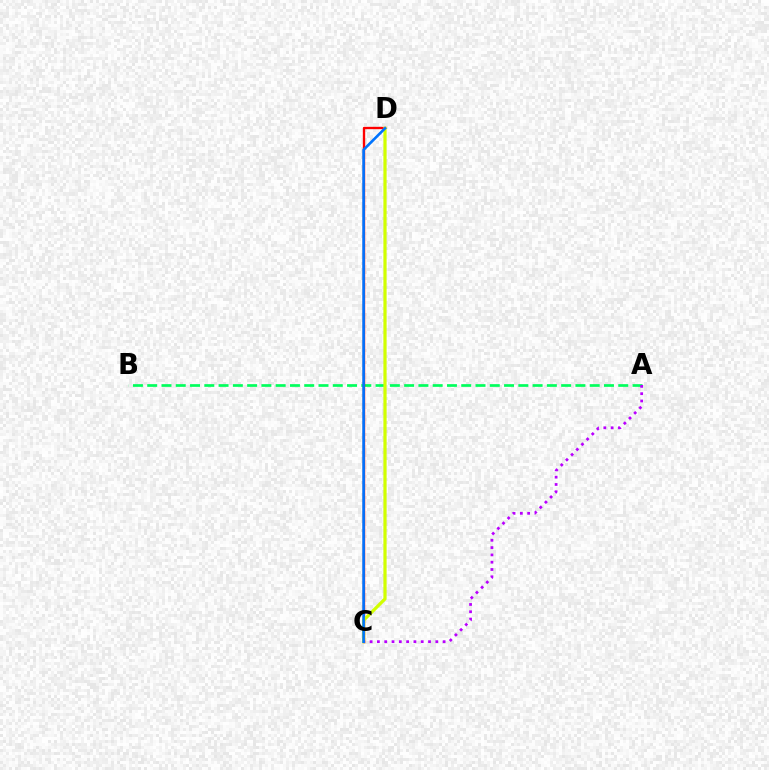{('A', 'B'): [{'color': '#00ff5c', 'line_style': 'dashed', 'thickness': 1.94}], ('C', 'D'): [{'color': '#ff0000', 'line_style': 'solid', 'thickness': 1.69}, {'color': '#d1ff00', 'line_style': 'solid', 'thickness': 2.32}, {'color': '#0074ff', 'line_style': 'solid', 'thickness': 1.9}], ('A', 'C'): [{'color': '#b900ff', 'line_style': 'dotted', 'thickness': 1.98}]}